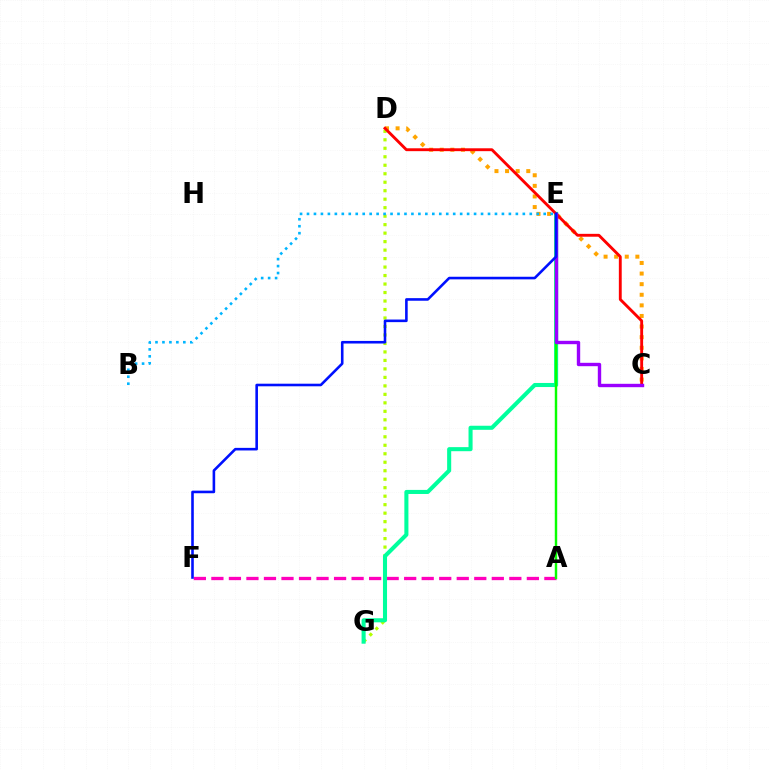{('A', 'F'): [{'color': '#ff00bd', 'line_style': 'dashed', 'thickness': 2.38}], ('D', 'G'): [{'color': '#b3ff00', 'line_style': 'dotted', 'thickness': 2.31}], ('E', 'G'): [{'color': '#00ff9d', 'line_style': 'solid', 'thickness': 2.93}], ('C', 'D'): [{'color': '#ffa500', 'line_style': 'dotted', 'thickness': 2.88}, {'color': '#ff0000', 'line_style': 'solid', 'thickness': 2.07}], ('A', 'E'): [{'color': '#08ff00', 'line_style': 'solid', 'thickness': 1.75}], ('C', 'E'): [{'color': '#9b00ff', 'line_style': 'solid', 'thickness': 2.43}], ('E', 'F'): [{'color': '#0010ff', 'line_style': 'solid', 'thickness': 1.87}], ('B', 'E'): [{'color': '#00b5ff', 'line_style': 'dotted', 'thickness': 1.89}]}